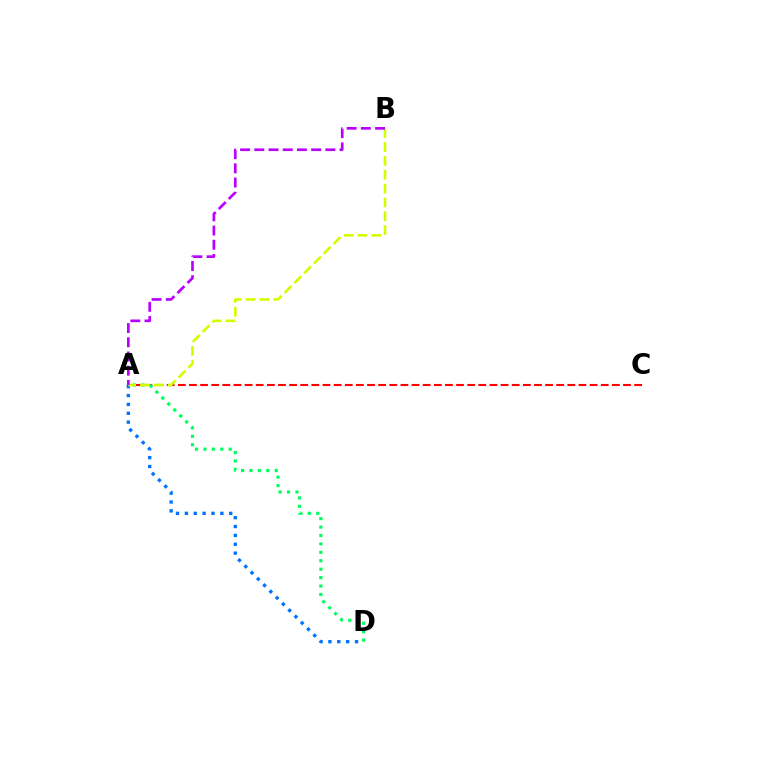{('A', 'C'): [{'color': '#ff0000', 'line_style': 'dashed', 'thickness': 1.51}], ('A', 'D'): [{'color': '#00ff5c', 'line_style': 'dotted', 'thickness': 2.29}, {'color': '#0074ff', 'line_style': 'dotted', 'thickness': 2.41}], ('A', 'B'): [{'color': '#d1ff00', 'line_style': 'dashed', 'thickness': 1.88}, {'color': '#b900ff', 'line_style': 'dashed', 'thickness': 1.93}]}